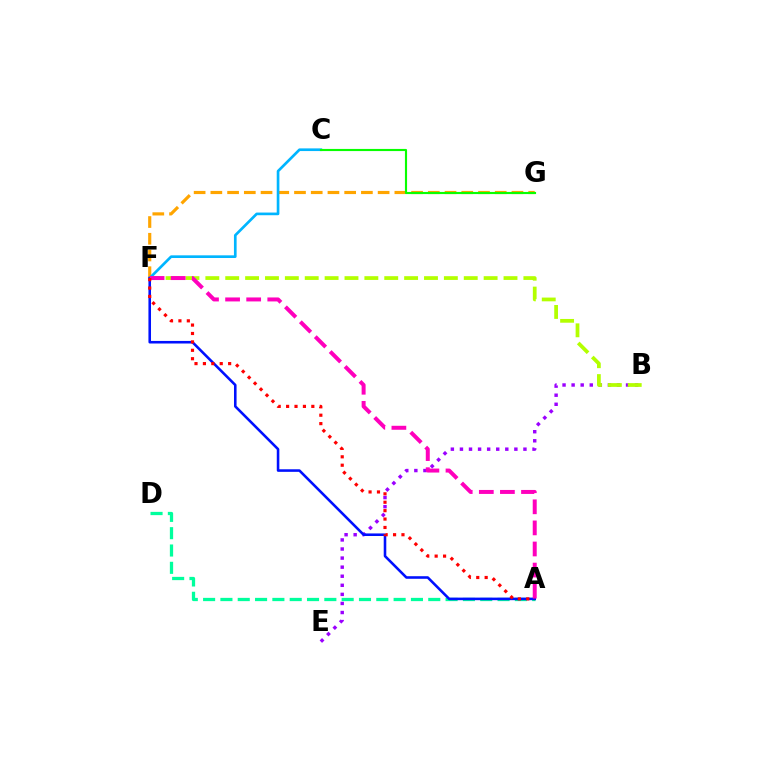{('F', 'G'): [{'color': '#ffa500', 'line_style': 'dashed', 'thickness': 2.27}], ('C', 'F'): [{'color': '#00b5ff', 'line_style': 'solid', 'thickness': 1.92}], ('B', 'E'): [{'color': '#9b00ff', 'line_style': 'dotted', 'thickness': 2.47}], ('B', 'F'): [{'color': '#b3ff00', 'line_style': 'dashed', 'thickness': 2.7}], ('A', 'D'): [{'color': '#00ff9d', 'line_style': 'dashed', 'thickness': 2.35}], ('A', 'F'): [{'color': '#0010ff', 'line_style': 'solid', 'thickness': 1.85}, {'color': '#ff00bd', 'line_style': 'dashed', 'thickness': 2.87}, {'color': '#ff0000', 'line_style': 'dotted', 'thickness': 2.28}], ('C', 'G'): [{'color': '#08ff00', 'line_style': 'solid', 'thickness': 1.54}]}